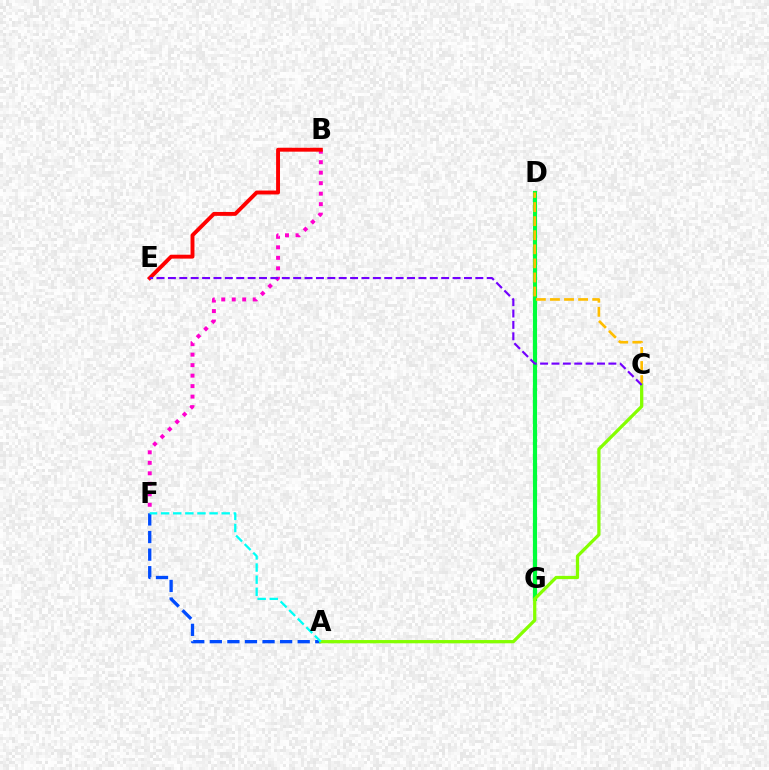{('B', 'F'): [{'color': '#ff00cf', 'line_style': 'dotted', 'thickness': 2.85}], ('A', 'F'): [{'color': '#004bff', 'line_style': 'dashed', 'thickness': 2.39}, {'color': '#00fff6', 'line_style': 'dashed', 'thickness': 1.65}], ('D', 'G'): [{'color': '#00ff39', 'line_style': 'solid', 'thickness': 3.0}], ('C', 'D'): [{'color': '#ffbd00', 'line_style': 'dashed', 'thickness': 1.91}], ('A', 'C'): [{'color': '#84ff00', 'line_style': 'solid', 'thickness': 2.34}], ('B', 'E'): [{'color': '#ff0000', 'line_style': 'solid', 'thickness': 2.81}], ('C', 'E'): [{'color': '#7200ff', 'line_style': 'dashed', 'thickness': 1.55}]}